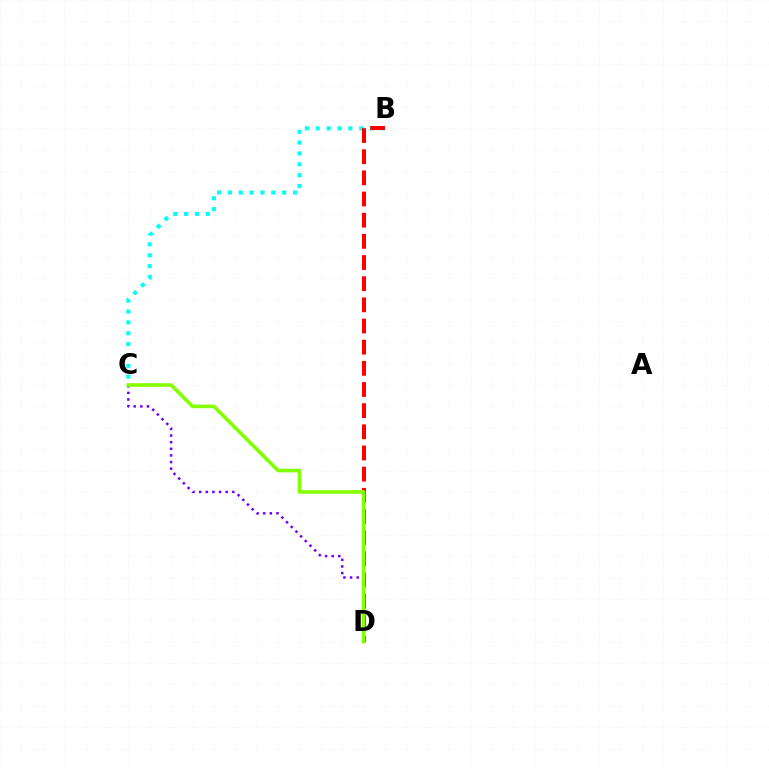{('C', 'D'): [{'color': '#7200ff', 'line_style': 'dotted', 'thickness': 1.8}, {'color': '#84ff00', 'line_style': 'solid', 'thickness': 2.61}], ('B', 'C'): [{'color': '#00fff6', 'line_style': 'dotted', 'thickness': 2.95}], ('B', 'D'): [{'color': '#ff0000', 'line_style': 'dashed', 'thickness': 2.87}]}